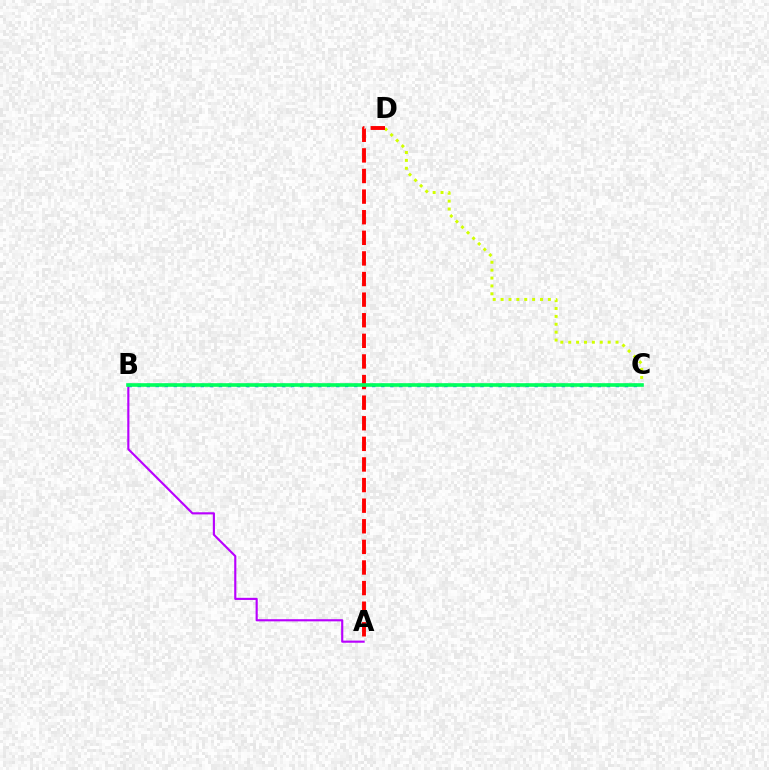{('C', 'D'): [{'color': '#d1ff00', 'line_style': 'dotted', 'thickness': 2.14}], ('A', 'B'): [{'color': '#b900ff', 'line_style': 'solid', 'thickness': 1.54}], ('B', 'C'): [{'color': '#0074ff', 'line_style': 'dotted', 'thickness': 2.45}, {'color': '#00ff5c', 'line_style': 'solid', 'thickness': 2.61}], ('A', 'D'): [{'color': '#ff0000', 'line_style': 'dashed', 'thickness': 2.8}]}